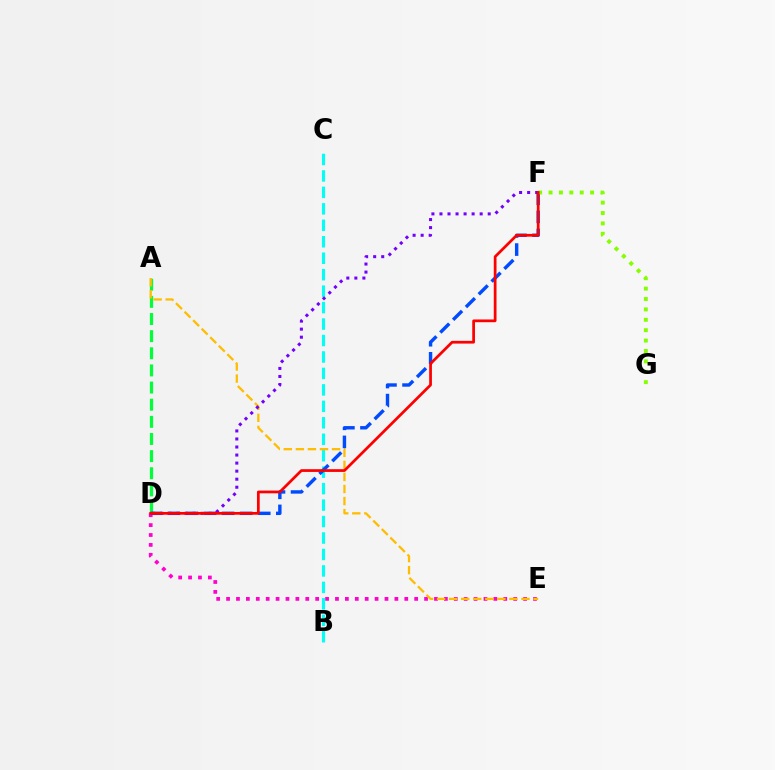{('D', 'E'): [{'color': '#ff00cf', 'line_style': 'dotted', 'thickness': 2.69}], ('A', 'D'): [{'color': '#00ff39', 'line_style': 'dashed', 'thickness': 2.33}], ('B', 'C'): [{'color': '#00fff6', 'line_style': 'dashed', 'thickness': 2.24}], ('A', 'E'): [{'color': '#ffbd00', 'line_style': 'dashed', 'thickness': 1.64}], ('D', 'F'): [{'color': '#004bff', 'line_style': 'dashed', 'thickness': 2.45}, {'color': '#7200ff', 'line_style': 'dotted', 'thickness': 2.18}, {'color': '#ff0000', 'line_style': 'solid', 'thickness': 1.97}], ('F', 'G'): [{'color': '#84ff00', 'line_style': 'dotted', 'thickness': 2.82}]}